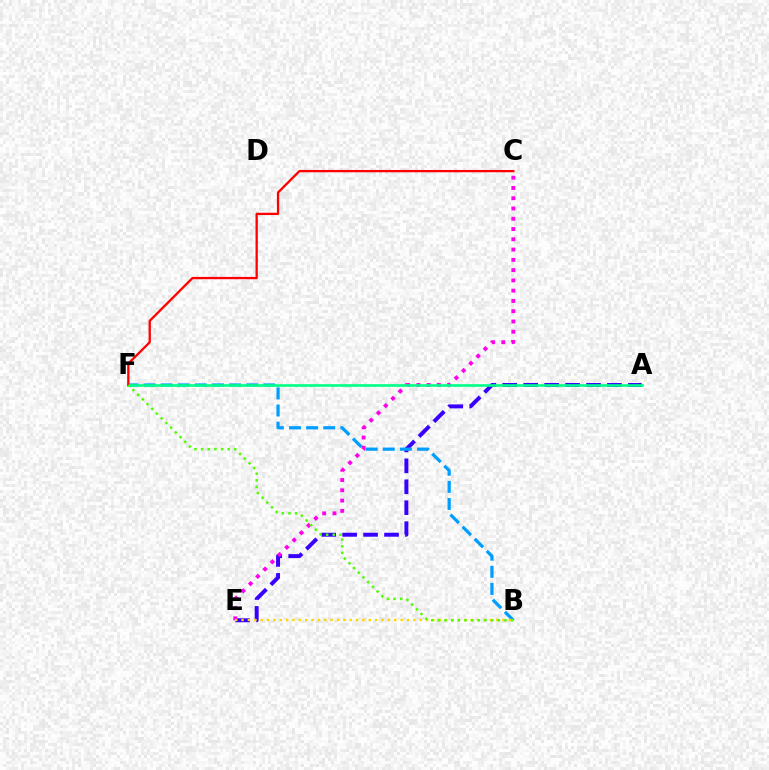{('A', 'E'): [{'color': '#3700ff', 'line_style': 'dashed', 'thickness': 2.84}], ('C', 'E'): [{'color': '#ff00ed', 'line_style': 'dotted', 'thickness': 2.79}], ('B', 'F'): [{'color': '#009eff', 'line_style': 'dashed', 'thickness': 2.32}, {'color': '#4fff00', 'line_style': 'dotted', 'thickness': 1.81}], ('A', 'F'): [{'color': '#00ff86', 'line_style': 'solid', 'thickness': 1.89}], ('B', 'E'): [{'color': '#ffd500', 'line_style': 'dotted', 'thickness': 1.73}], ('C', 'F'): [{'color': '#ff0000', 'line_style': 'solid', 'thickness': 1.65}]}